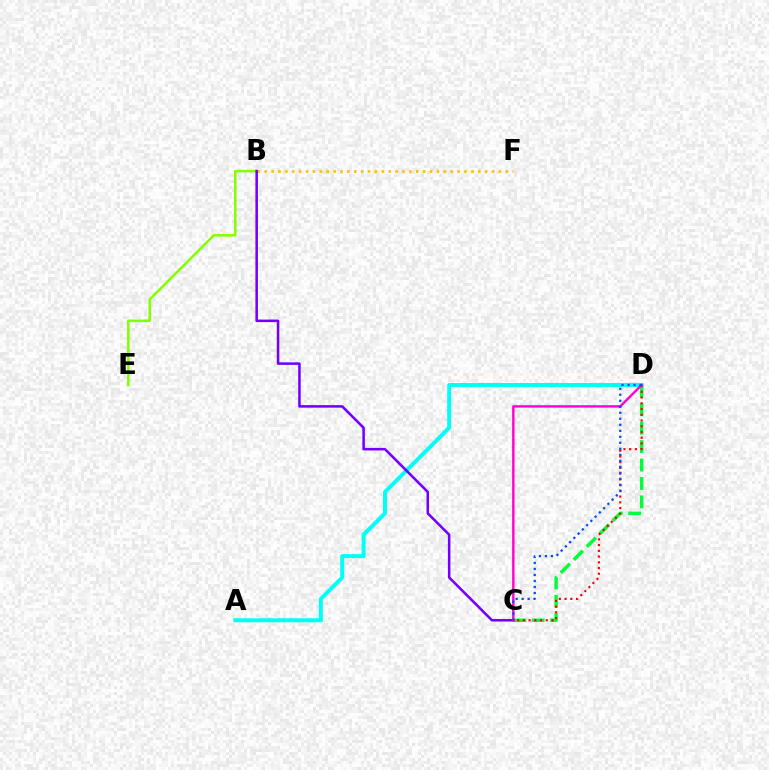{('C', 'D'): [{'color': '#00ff39', 'line_style': 'dashed', 'thickness': 2.5}, {'color': '#ff0000', 'line_style': 'dotted', 'thickness': 1.56}, {'color': '#ff00cf', 'line_style': 'solid', 'thickness': 1.72}, {'color': '#004bff', 'line_style': 'dotted', 'thickness': 1.63}], ('B', 'F'): [{'color': '#ffbd00', 'line_style': 'dotted', 'thickness': 1.87}], ('A', 'D'): [{'color': '#00fff6', 'line_style': 'solid', 'thickness': 2.85}], ('B', 'E'): [{'color': '#84ff00', 'line_style': 'solid', 'thickness': 1.83}], ('B', 'C'): [{'color': '#7200ff', 'line_style': 'solid', 'thickness': 1.83}]}